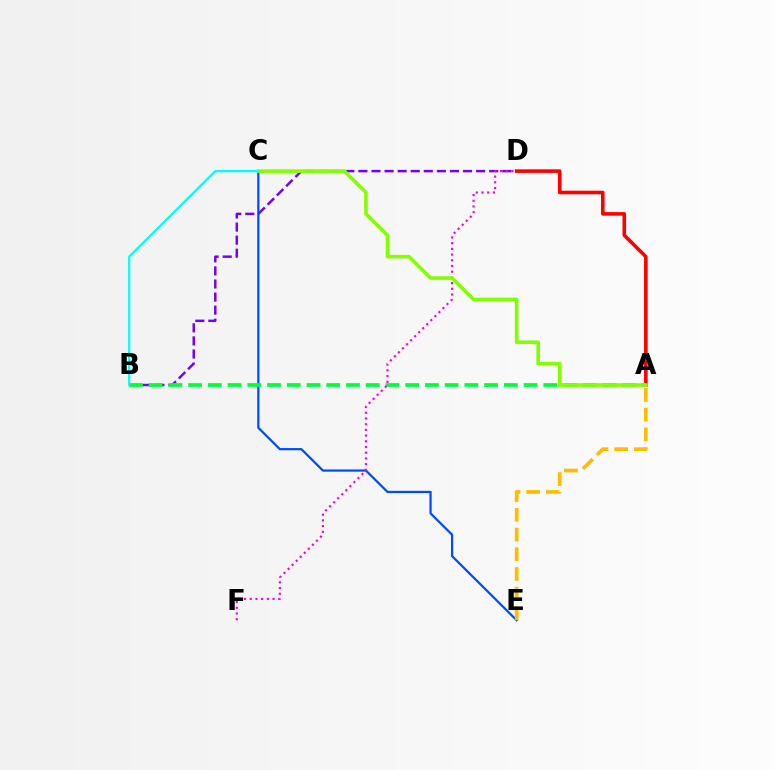{('B', 'D'): [{'color': '#7200ff', 'line_style': 'dashed', 'thickness': 1.78}], ('C', 'E'): [{'color': '#004bff', 'line_style': 'solid', 'thickness': 1.61}], ('A', 'D'): [{'color': '#ff0000', 'line_style': 'solid', 'thickness': 2.59}], ('A', 'B'): [{'color': '#00ff39', 'line_style': 'dashed', 'thickness': 2.68}], ('D', 'F'): [{'color': '#ff00cf', 'line_style': 'dotted', 'thickness': 1.55}], ('A', 'C'): [{'color': '#84ff00', 'line_style': 'solid', 'thickness': 2.6}], ('A', 'E'): [{'color': '#ffbd00', 'line_style': 'dashed', 'thickness': 2.68}], ('B', 'C'): [{'color': '#00fff6', 'line_style': 'solid', 'thickness': 1.6}]}